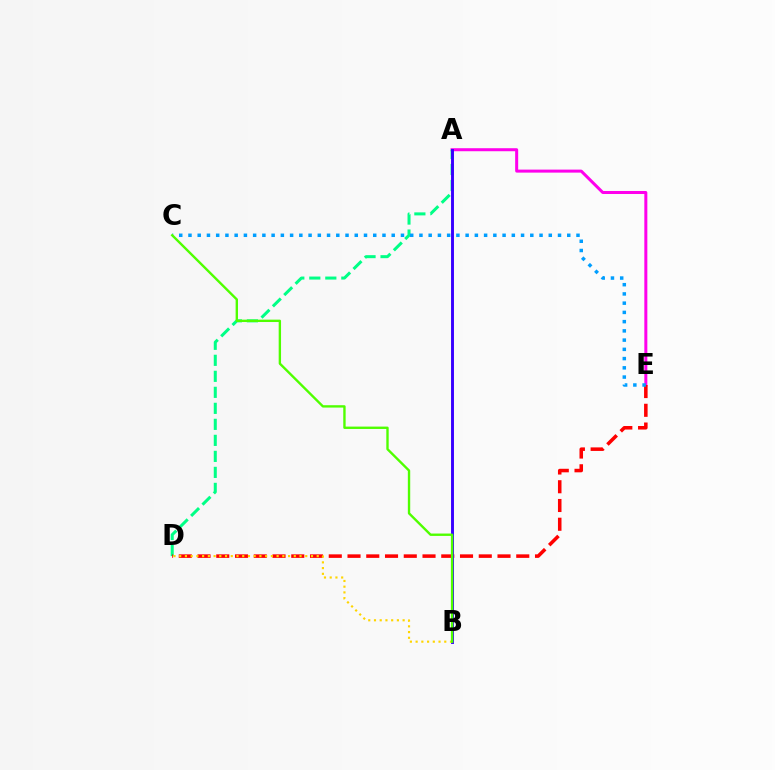{('A', 'E'): [{'color': '#ff00ed', 'line_style': 'solid', 'thickness': 2.17}], ('A', 'D'): [{'color': '#00ff86', 'line_style': 'dashed', 'thickness': 2.17}], ('D', 'E'): [{'color': '#ff0000', 'line_style': 'dashed', 'thickness': 2.55}], ('C', 'E'): [{'color': '#009eff', 'line_style': 'dotted', 'thickness': 2.51}], ('A', 'B'): [{'color': '#3700ff', 'line_style': 'solid', 'thickness': 2.1}], ('B', 'D'): [{'color': '#ffd500', 'line_style': 'dotted', 'thickness': 1.56}], ('B', 'C'): [{'color': '#4fff00', 'line_style': 'solid', 'thickness': 1.71}]}